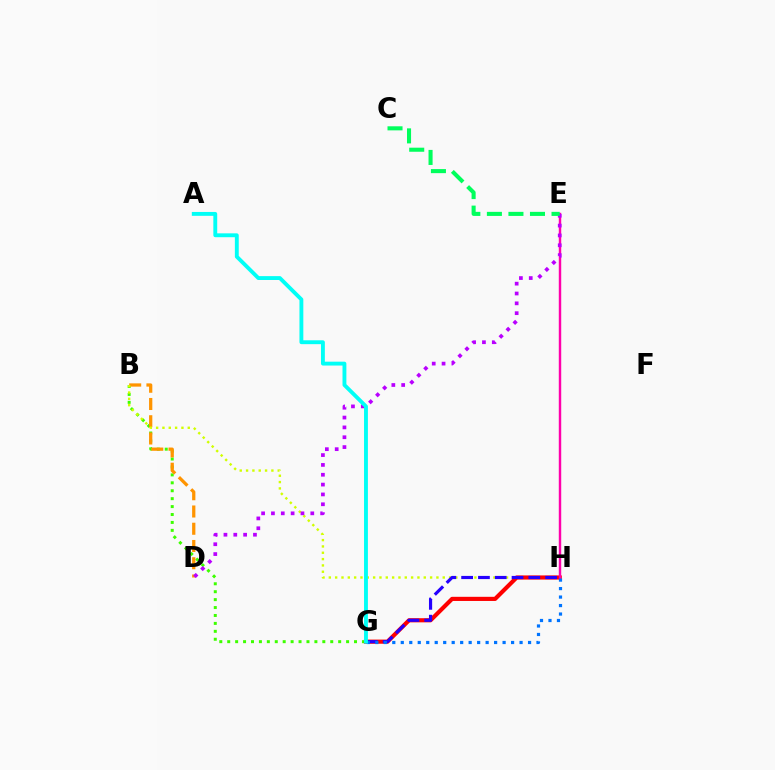{('B', 'G'): [{'color': '#3dff00', 'line_style': 'dotted', 'thickness': 2.15}], ('B', 'D'): [{'color': '#ff9400', 'line_style': 'dashed', 'thickness': 2.34}], ('B', 'H'): [{'color': '#d1ff00', 'line_style': 'dotted', 'thickness': 1.72}], ('G', 'H'): [{'color': '#ff0000', 'line_style': 'solid', 'thickness': 2.99}, {'color': '#2500ff', 'line_style': 'dashed', 'thickness': 2.28}, {'color': '#0074ff', 'line_style': 'dotted', 'thickness': 2.31}], ('E', 'H'): [{'color': '#ff00ac', 'line_style': 'solid', 'thickness': 1.76}], ('D', 'E'): [{'color': '#b900ff', 'line_style': 'dotted', 'thickness': 2.67}], ('A', 'G'): [{'color': '#00fff6', 'line_style': 'solid', 'thickness': 2.79}], ('C', 'E'): [{'color': '#00ff5c', 'line_style': 'dashed', 'thickness': 2.93}]}